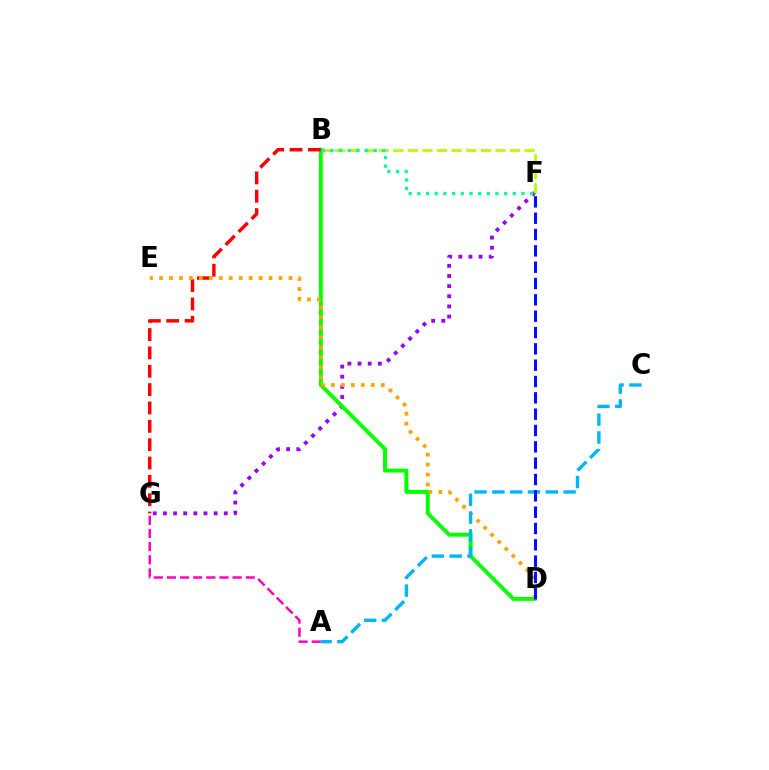{('F', 'G'): [{'color': '#9b00ff', 'line_style': 'dotted', 'thickness': 2.76}], ('A', 'G'): [{'color': '#ff00bd', 'line_style': 'dashed', 'thickness': 1.78}], ('B', 'D'): [{'color': '#08ff00', 'line_style': 'solid', 'thickness': 2.83}], ('B', 'F'): [{'color': '#b3ff00', 'line_style': 'dashed', 'thickness': 1.98}, {'color': '#00ff9d', 'line_style': 'dotted', 'thickness': 2.36}], ('B', 'G'): [{'color': '#ff0000', 'line_style': 'dashed', 'thickness': 2.49}], ('D', 'E'): [{'color': '#ffa500', 'line_style': 'dotted', 'thickness': 2.71}], ('A', 'C'): [{'color': '#00b5ff', 'line_style': 'dashed', 'thickness': 2.42}], ('D', 'F'): [{'color': '#0010ff', 'line_style': 'dashed', 'thickness': 2.22}]}